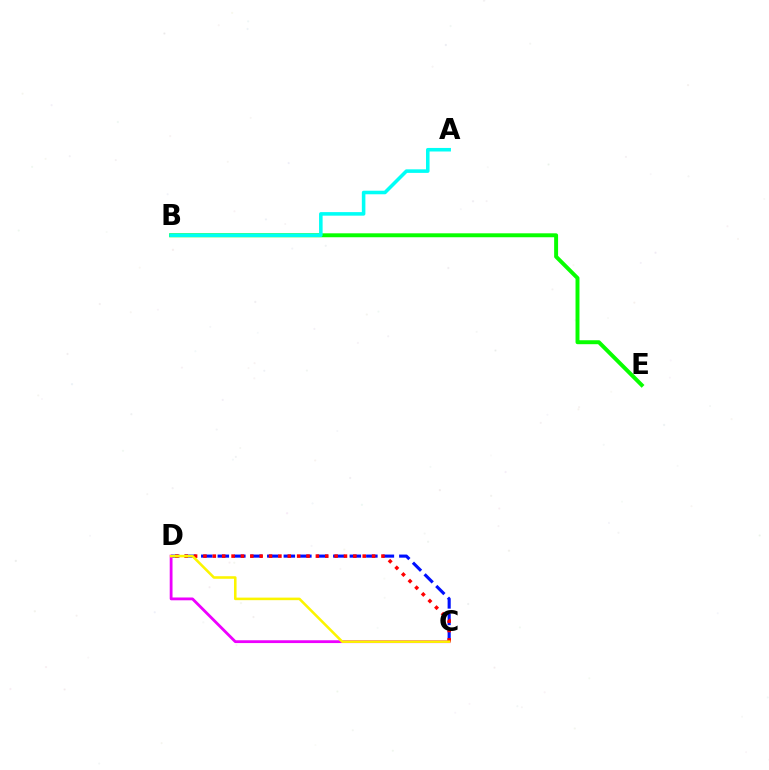{('C', 'D'): [{'color': '#0010ff', 'line_style': 'dashed', 'thickness': 2.24}, {'color': '#ee00ff', 'line_style': 'solid', 'thickness': 2.02}, {'color': '#ff0000', 'line_style': 'dotted', 'thickness': 2.55}, {'color': '#fcf500', 'line_style': 'solid', 'thickness': 1.85}], ('B', 'E'): [{'color': '#08ff00', 'line_style': 'solid', 'thickness': 2.84}], ('A', 'B'): [{'color': '#00fff6', 'line_style': 'solid', 'thickness': 2.56}]}